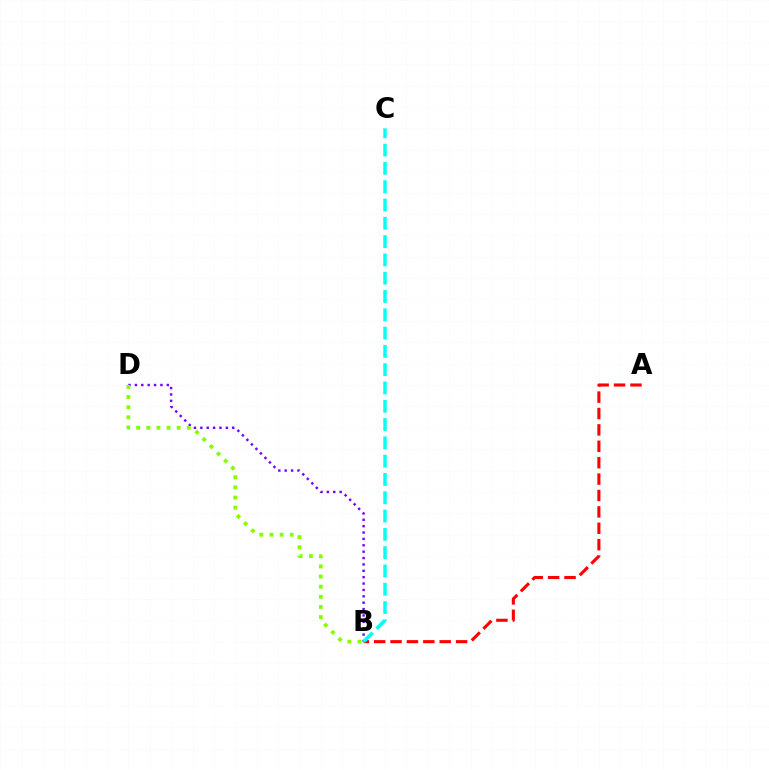{('B', 'D'): [{'color': '#7200ff', 'line_style': 'dotted', 'thickness': 1.73}, {'color': '#84ff00', 'line_style': 'dotted', 'thickness': 2.75}], ('A', 'B'): [{'color': '#ff0000', 'line_style': 'dashed', 'thickness': 2.23}], ('B', 'C'): [{'color': '#00fff6', 'line_style': 'dashed', 'thickness': 2.49}]}